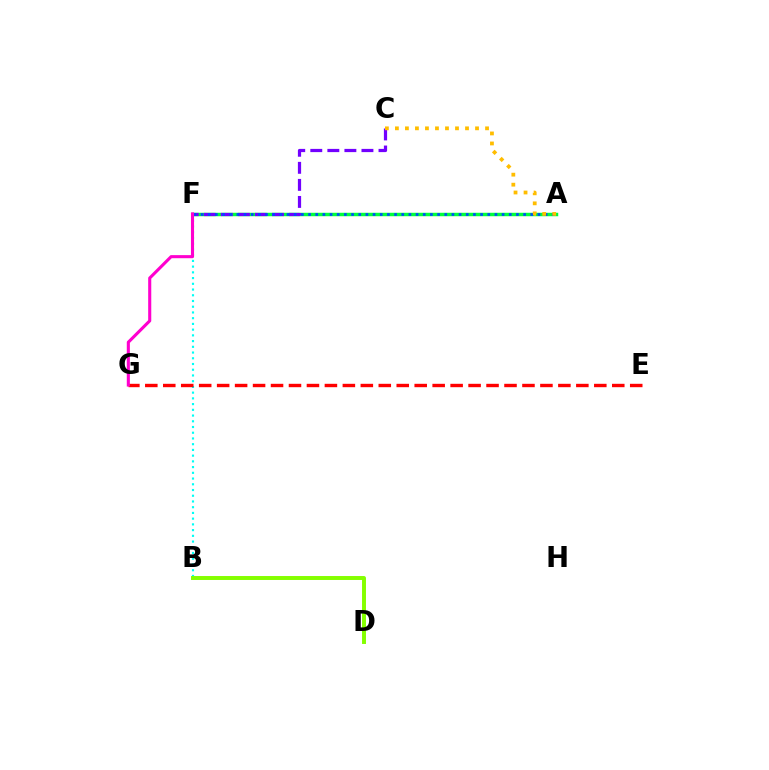{('A', 'F'): [{'color': '#00ff39', 'line_style': 'solid', 'thickness': 2.5}, {'color': '#004bff', 'line_style': 'dotted', 'thickness': 1.95}], ('B', 'F'): [{'color': '#00fff6', 'line_style': 'dotted', 'thickness': 1.56}], ('B', 'D'): [{'color': '#84ff00', 'line_style': 'solid', 'thickness': 2.84}], ('C', 'F'): [{'color': '#7200ff', 'line_style': 'dashed', 'thickness': 2.32}], ('A', 'C'): [{'color': '#ffbd00', 'line_style': 'dotted', 'thickness': 2.72}], ('E', 'G'): [{'color': '#ff0000', 'line_style': 'dashed', 'thickness': 2.44}], ('F', 'G'): [{'color': '#ff00cf', 'line_style': 'solid', 'thickness': 2.23}]}